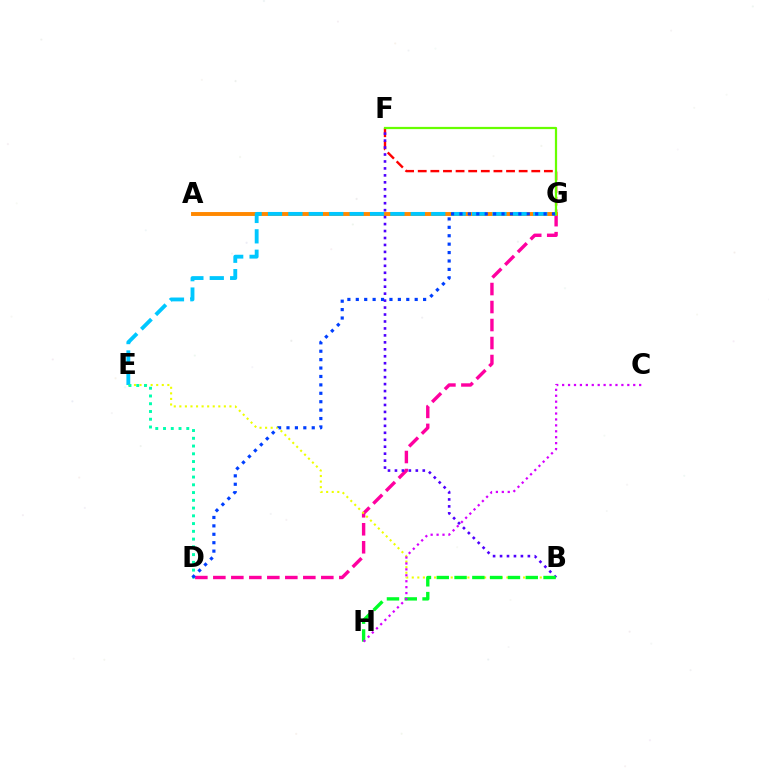{('D', 'G'): [{'color': '#ff00a0', 'line_style': 'dashed', 'thickness': 2.44}, {'color': '#003fff', 'line_style': 'dotted', 'thickness': 2.29}], ('F', 'G'): [{'color': '#ff0000', 'line_style': 'dashed', 'thickness': 1.71}, {'color': '#66ff00', 'line_style': 'solid', 'thickness': 1.6}], ('A', 'G'): [{'color': '#ff8800', 'line_style': 'solid', 'thickness': 2.82}], ('B', 'E'): [{'color': '#eeff00', 'line_style': 'dotted', 'thickness': 1.51}], ('E', 'G'): [{'color': '#00c7ff', 'line_style': 'dashed', 'thickness': 2.77}], ('B', 'F'): [{'color': '#4f00ff', 'line_style': 'dotted', 'thickness': 1.89}], ('B', 'H'): [{'color': '#00ff27', 'line_style': 'dashed', 'thickness': 2.42}], ('D', 'E'): [{'color': '#00ffaf', 'line_style': 'dotted', 'thickness': 2.11}], ('C', 'H'): [{'color': '#d600ff', 'line_style': 'dotted', 'thickness': 1.61}]}